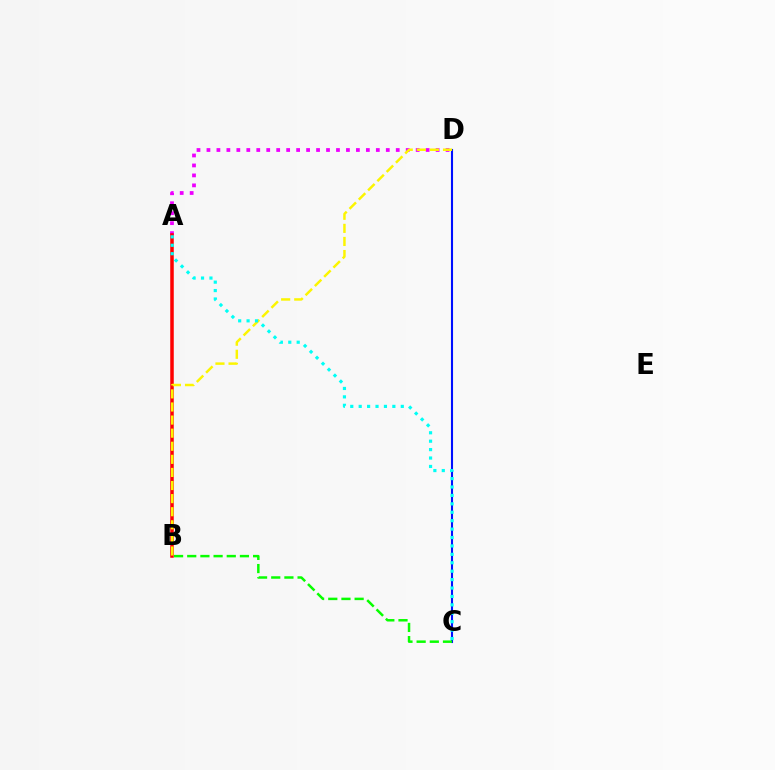{('A', 'D'): [{'color': '#ee00ff', 'line_style': 'dotted', 'thickness': 2.71}], ('A', 'B'): [{'color': '#ff0000', 'line_style': 'solid', 'thickness': 2.53}], ('C', 'D'): [{'color': '#0010ff', 'line_style': 'solid', 'thickness': 1.51}], ('B', 'D'): [{'color': '#fcf500', 'line_style': 'dashed', 'thickness': 1.78}], ('A', 'C'): [{'color': '#00fff6', 'line_style': 'dotted', 'thickness': 2.29}], ('B', 'C'): [{'color': '#08ff00', 'line_style': 'dashed', 'thickness': 1.79}]}